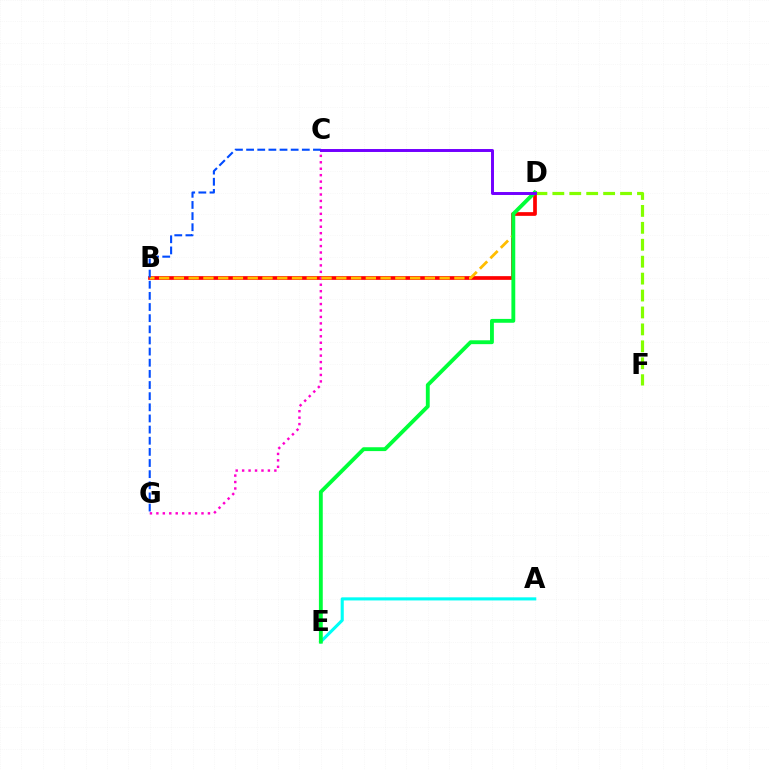{('B', 'D'): [{'color': '#ff0000', 'line_style': 'solid', 'thickness': 2.67}, {'color': '#ffbd00', 'line_style': 'dashed', 'thickness': 2.01}], ('A', 'E'): [{'color': '#00fff6', 'line_style': 'solid', 'thickness': 2.23}], ('C', 'G'): [{'color': '#ff00cf', 'line_style': 'dotted', 'thickness': 1.75}, {'color': '#004bff', 'line_style': 'dashed', 'thickness': 1.51}], ('D', 'F'): [{'color': '#84ff00', 'line_style': 'dashed', 'thickness': 2.3}], ('D', 'E'): [{'color': '#00ff39', 'line_style': 'solid', 'thickness': 2.78}], ('C', 'D'): [{'color': '#7200ff', 'line_style': 'solid', 'thickness': 2.12}]}